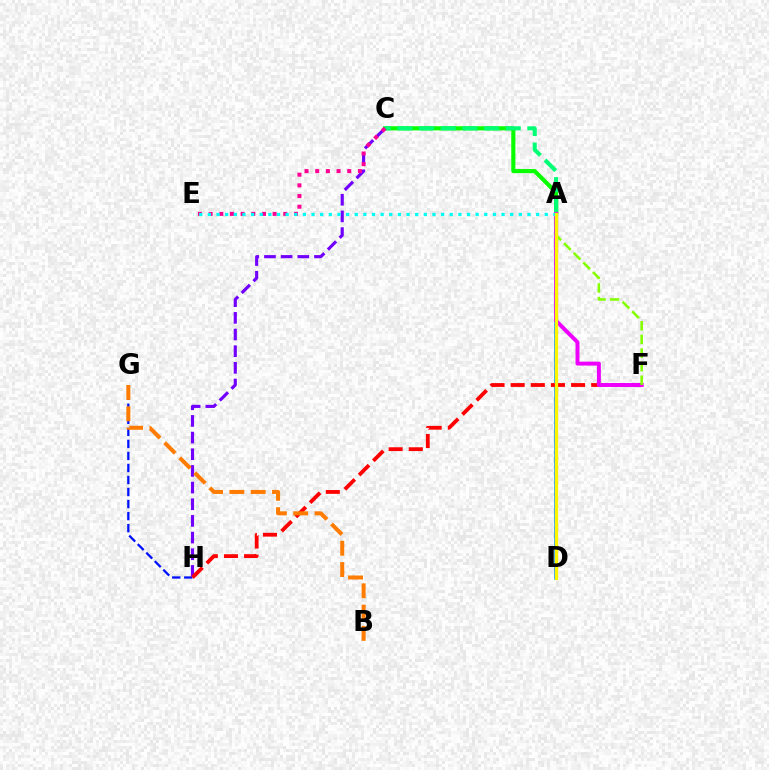{('G', 'H'): [{'color': '#0010ff', 'line_style': 'dashed', 'thickness': 1.64}], ('A', 'C'): [{'color': '#08ff00', 'line_style': 'solid', 'thickness': 2.98}, {'color': '#00ff74', 'line_style': 'dashed', 'thickness': 2.94}], ('C', 'H'): [{'color': '#7200ff', 'line_style': 'dashed', 'thickness': 2.26}], ('A', 'D'): [{'color': '#008cff', 'line_style': 'solid', 'thickness': 2.53}, {'color': '#fcf500', 'line_style': 'solid', 'thickness': 2.34}], ('C', 'E'): [{'color': '#ff0094', 'line_style': 'dotted', 'thickness': 2.9}], ('F', 'H'): [{'color': '#ff0000', 'line_style': 'dashed', 'thickness': 2.74}], ('A', 'F'): [{'color': '#ee00ff', 'line_style': 'solid', 'thickness': 2.84}, {'color': '#84ff00', 'line_style': 'dashed', 'thickness': 1.85}], ('B', 'G'): [{'color': '#ff7c00', 'line_style': 'dashed', 'thickness': 2.89}], ('A', 'E'): [{'color': '#00fff6', 'line_style': 'dotted', 'thickness': 2.35}]}